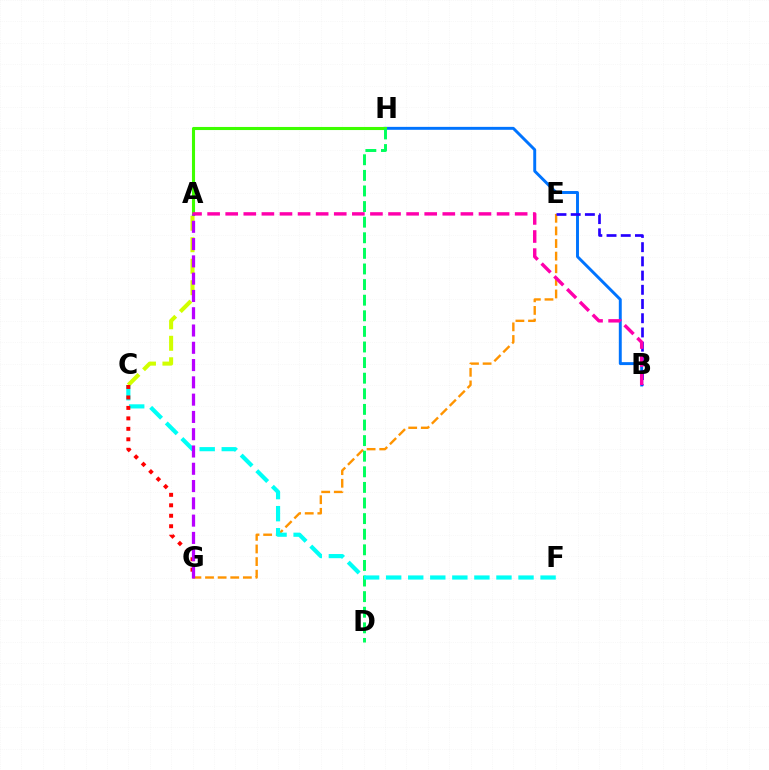{('E', 'G'): [{'color': '#ff9400', 'line_style': 'dashed', 'thickness': 1.71}], ('A', 'C'): [{'color': '#d1ff00', 'line_style': 'dashed', 'thickness': 2.92}], ('B', 'H'): [{'color': '#0074ff', 'line_style': 'solid', 'thickness': 2.11}], ('B', 'E'): [{'color': '#2500ff', 'line_style': 'dashed', 'thickness': 1.93}], ('A', 'H'): [{'color': '#3dff00', 'line_style': 'solid', 'thickness': 2.22}], ('D', 'H'): [{'color': '#00ff5c', 'line_style': 'dashed', 'thickness': 2.12}], ('A', 'B'): [{'color': '#ff00ac', 'line_style': 'dashed', 'thickness': 2.46}], ('C', 'F'): [{'color': '#00fff6', 'line_style': 'dashed', 'thickness': 3.0}], ('C', 'G'): [{'color': '#ff0000', 'line_style': 'dotted', 'thickness': 2.84}], ('A', 'G'): [{'color': '#b900ff', 'line_style': 'dashed', 'thickness': 2.35}]}